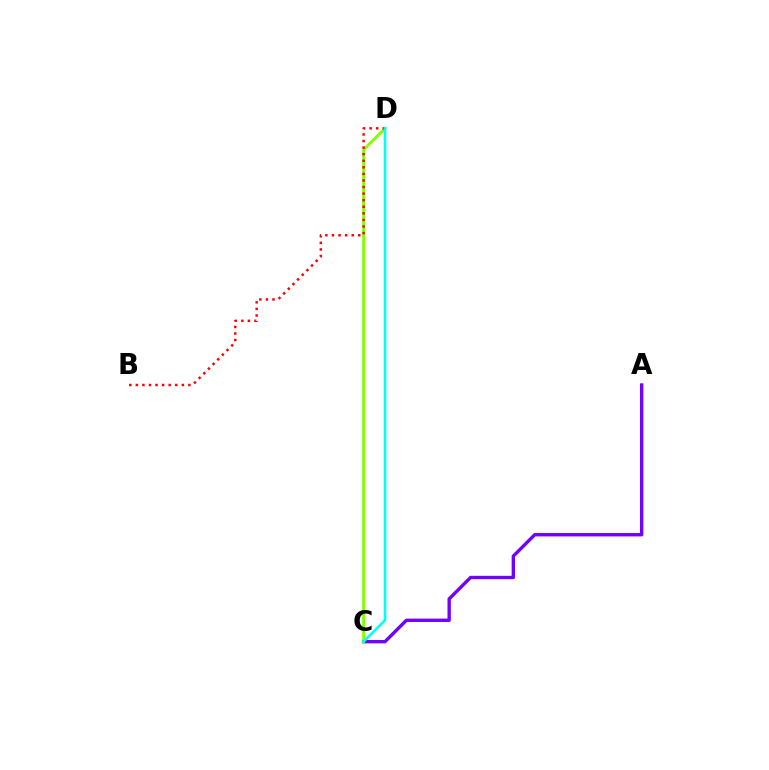{('A', 'C'): [{'color': '#7200ff', 'line_style': 'solid', 'thickness': 2.42}], ('C', 'D'): [{'color': '#84ff00', 'line_style': 'solid', 'thickness': 2.06}, {'color': '#00fff6', 'line_style': 'solid', 'thickness': 1.87}], ('B', 'D'): [{'color': '#ff0000', 'line_style': 'dotted', 'thickness': 1.79}]}